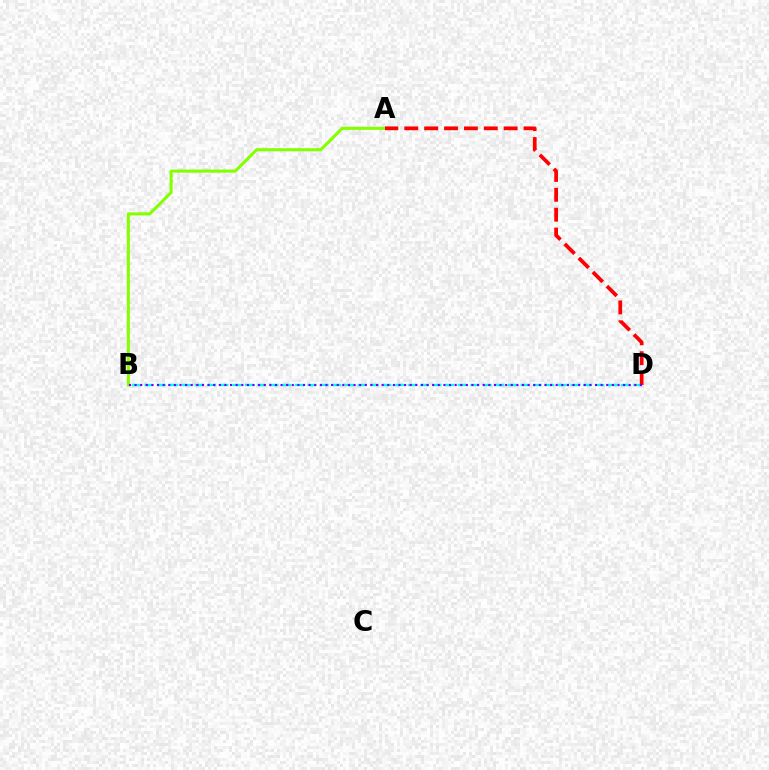{('B', 'D'): [{'color': '#00fff6', 'line_style': 'dashed', 'thickness': 1.7}, {'color': '#7200ff', 'line_style': 'dotted', 'thickness': 1.53}], ('A', 'B'): [{'color': '#84ff00', 'line_style': 'solid', 'thickness': 2.21}], ('A', 'D'): [{'color': '#ff0000', 'line_style': 'dashed', 'thickness': 2.7}]}